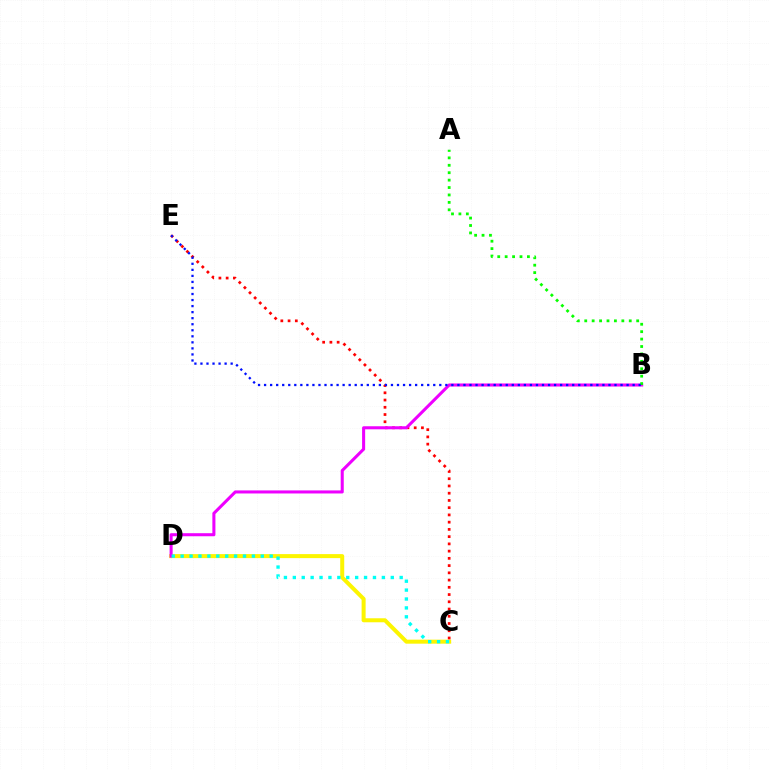{('C', 'D'): [{'color': '#fcf500', 'line_style': 'solid', 'thickness': 2.89}, {'color': '#00fff6', 'line_style': 'dotted', 'thickness': 2.42}], ('C', 'E'): [{'color': '#ff0000', 'line_style': 'dotted', 'thickness': 1.97}], ('B', 'D'): [{'color': '#ee00ff', 'line_style': 'solid', 'thickness': 2.2}], ('A', 'B'): [{'color': '#08ff00', 'line_style': 'dotted', 'thickness': 2.02}], ('B', 'E'): [{'color': '#0010ff', 'line_style': 'dotted', 'thickness': 1.64}]}